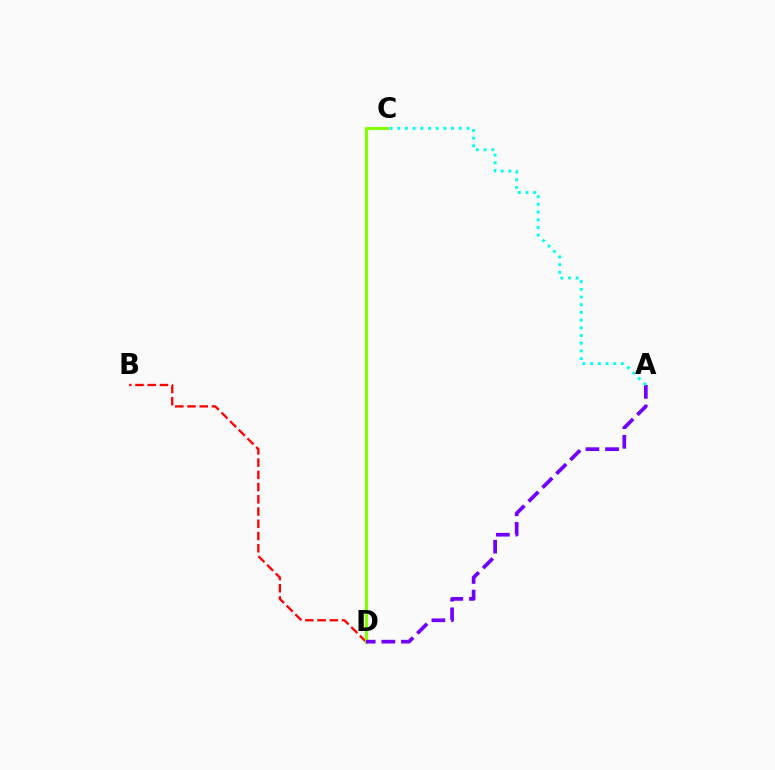{('B', 'D'): [{'color': '#ff0000', 'line_style': 'dashed', 'thickness': 1.66}], ('C', 'D'): [{'color': '#84ff00', 'line_style': 'solid', 'thickness': 2.25}], ('A', 'D'): [{'color': '#7200ff', 'line_style': 'dashed', 'thickness': 2.67}], ('A', 'C'): [{'color': '#00fff6', 'line_style': 'dotted', 'thickness': 2.09}]}